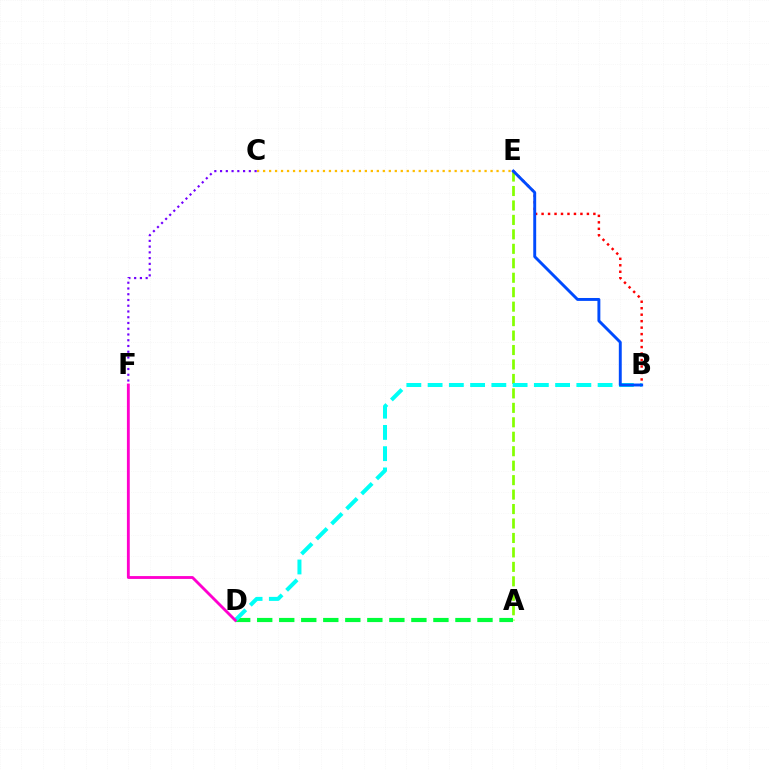{('A', 'E'): [{'color': '#84ff00', 'line_style': 'dashed', 'thickness': 1.96}], ('B', 'E'): [{'color': '#ff0000', 'line_style': 'dotted', 'thickness': 1.76}, {'color': '#004bff', 'line_style': 'solid', 'thickness': 2.1}], ('A', 'D'): [{'color': '#00ff39', 'line_style': 'dashed', 'thickness': 2.99}], ('C', 'E'): [{'color': '#ffbd00', 'line_style': 'dotted', 'thickness': 1.63}], ('B', 'D'): [{'color': '#00fff6', 'line_style': 'dashed', 'thickness': 2.89}], ('C', 'F'): [{'color': '#7200ff', 'line_style': 'dotted', 'thickness': 1.56}], ('D', 'F'): [{'color': '#ff00cf', 'line_style': 'solid', 'thickness': 2.05}]}